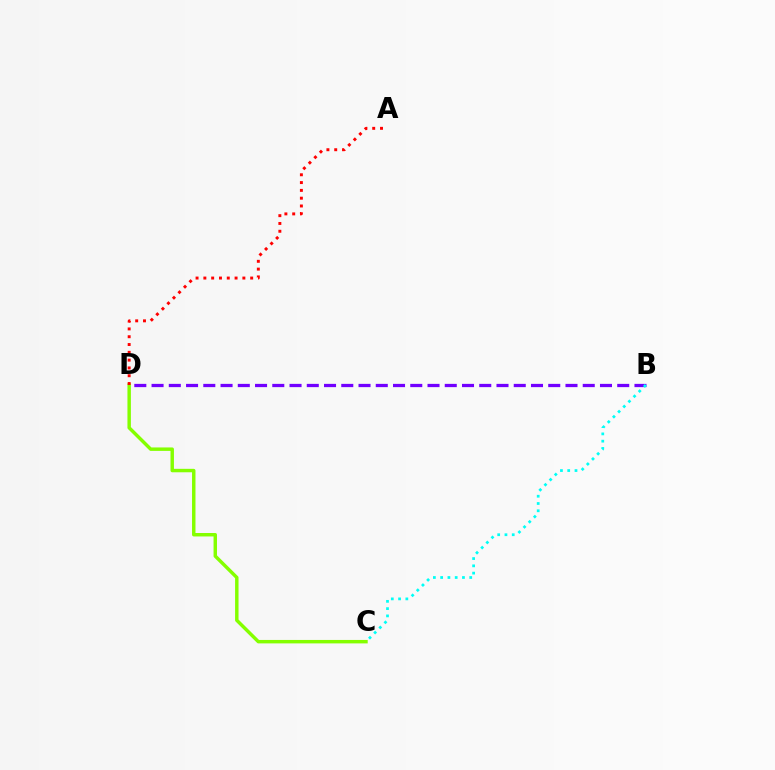{('C', 'D'): [{'color': '#84ff00', 'line_style': 'solid', 'thickness': 2.48}], ('B', 'D'): [{'color': '#7200ff', 'line_style': 'dashed', 'thickness': 2.34}], ('A', 'D'): [{'color': '#ff0000', 'line_style': 'dotted', 'thickness': 2.12}], ('B', 'C'): [{'color': '#00fff6', 'line_style': 'dotted', 'thickness': 1.98}]}